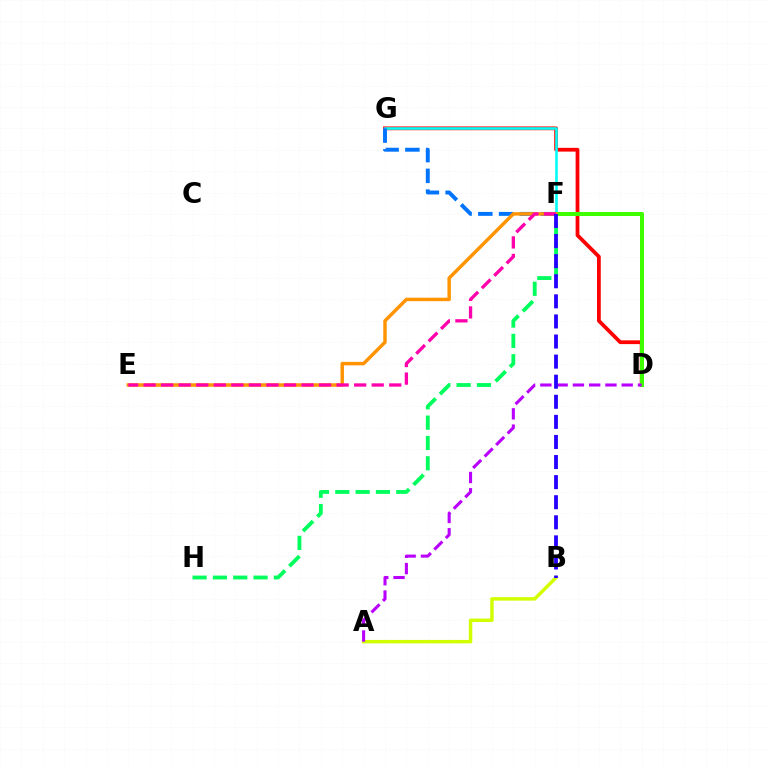{('D', 'G'): [{'color': '#ff0000', 'line_style': 'solid', 'thickness': 2.71}], ('F', 'G'): [{'color': '#00fff6', 'line_style': 'solid', 'thickness': 1.88}, {'color': '#0074ff', 'line_style': 'dashed', 'thickness': 2.82}], ('F', 'H'): [{'color': '#00ff5c', 'line_style': 'dashed', 'thickness': 2.76}], ('D', 'F'): [{'color': '#3dff00', 'line_style': 'solid', 'thickness': 2.87}], ('E', 'F'): [{'color': '#ff9400', 'line_style': 'solid', 'thickness': 2.49}, {'color': '#ff00ac', 'line_style': 'dashed', 'thickness': 2.38}], ('A', 'B'): [{'color': '#d1ff00', 'line_style': 'solid', 'thickness': 2.49}], ('A', 'D'): [{'color': '#b900ff', 'line_style': 'dashed', 'thickness': 2.21}], ('B', 'F'): [{'color': '#2500ff', 'line_style': 'dashed', 'thickness': 2.73}]}